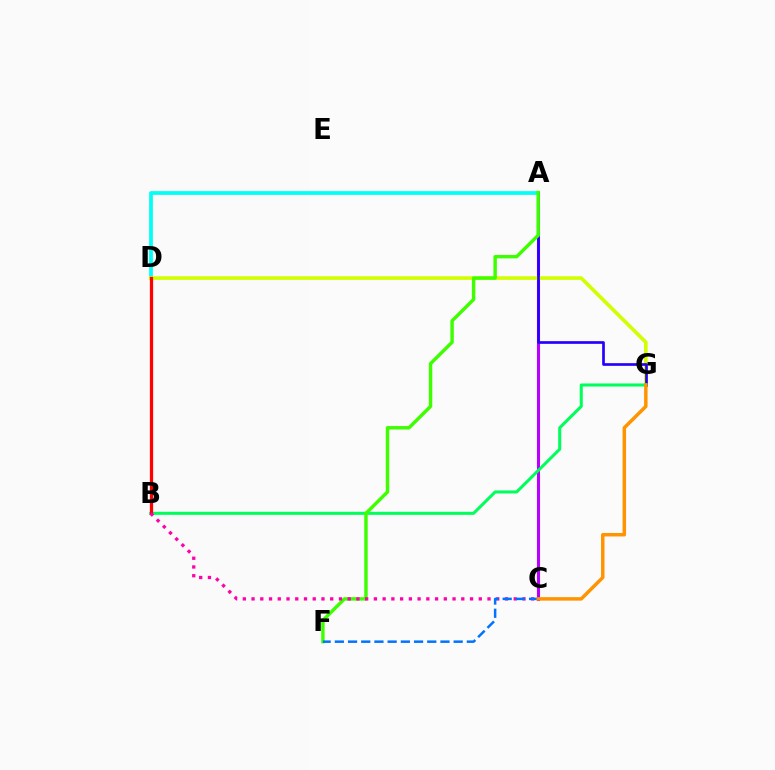{('A', 'C'): [{'color': '#b900ff', 'line_style': 'solid', 'thickness': 2.22}], ('A', 'D'): [{'color': '#00fff6', 'line_style': 'solid', 'thickness': 2.68}], ('D', 'G'): [{'color': '#d1ff00', 'line_style': 'solid', 'thickness': 2.6}], ('A', 'G'): [{'color': '#2500ff', 'line_style': 'solid', 'thickness': 1.94}], ('B', 'G'): [{'color': '#00ff5c', 'line_style': 'solid', 'thickness': 2.2}], ('A', 'F'): [{'color': '#3dff00', 'line_style': 'solid', 'thickness': 2.47}], ('B', 'D'): [{'color': '#ff0000', 'line_style': 'solid', 'thickness': 2.34}], ('B', 'C'): [{'color': '#ff00ac', 'line_style': 'dotted', 'thickness': 2.37}], ('C', 'F'): [{'color': '#0074ff', 'line_style': 'dashed', 'thickness': 1.79}], ('C', 'G'): [{'color': '#ff9400', 'line_style': 'solid', 'thickness': 2.5}]}